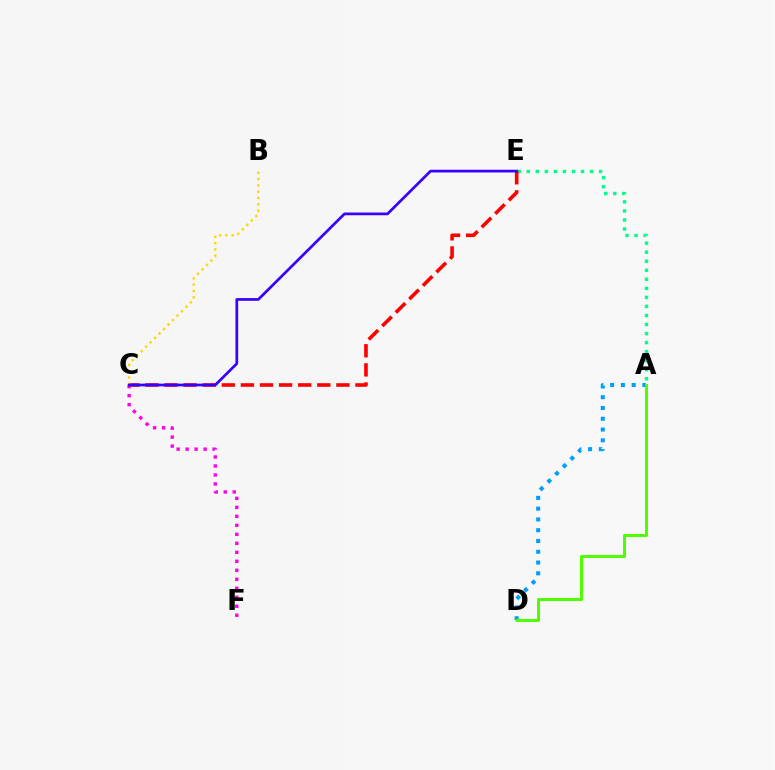{('A', 'E'): [{'color': '#00ff86', 'line_style': 'dotted', 'thickness': 2.46}], ('A', 'D'): [{'color': '#009eff', 'line_style': 'dotted', 'thickness': 2.93}, {'color': '#4fff00', 'line_style': 'solid', 'thickness': 2.18}], ('C', 'F'): [{'color': '#ff00ed', 'line_style': 'dotted', 'thickness': 2.44}], ('C', 'E'): [{'color': '#ff0000', 'line_style': 'dashed', 'thickness': 2.59}, {'color': '#3700ff', 'line_style': 'solid', 'thickness': 1.95}], ('B', 'C'): [{'color': '#ffd500', 'line_style': 'dotted', 'thickness': 1.71}]}